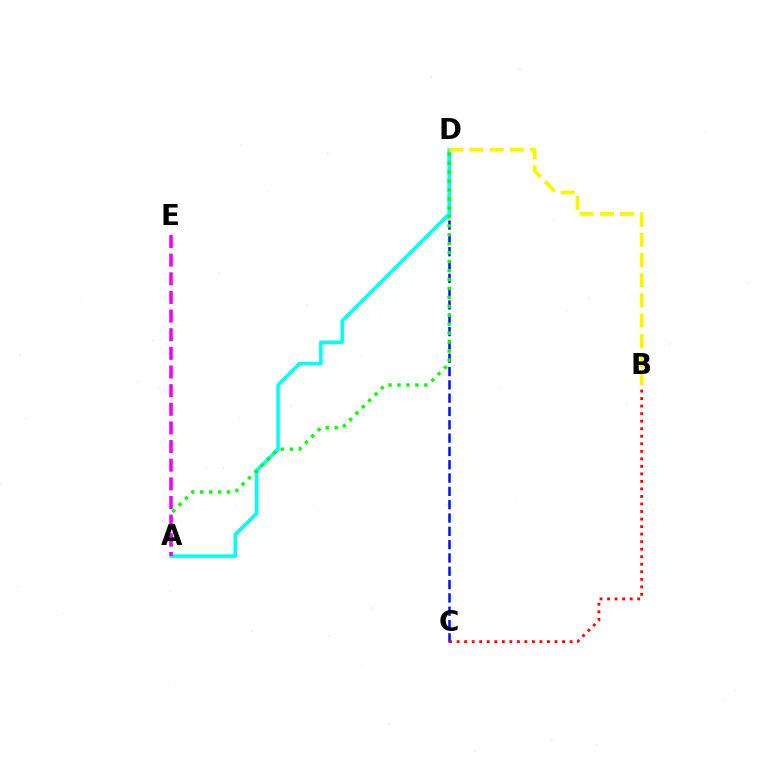{('C', 'D'): [{'color': '#0010ff', 'line_style': 'dashed', 'thickness': 1.81}], ('A', 'D'): [{'color': '#00fff6', 'line_style': 'solid', 'thickness': 2.55}, {'color': '#08ff00', 'line_style': 'dotted', 'thickness': 2.43}], ('B', 'D'): [{'color': '#fcf500', 'line_style': 'dashed', 'thickness': 2.75}], ('A', 'E'): [{'color': '#ee00ff', 'line_style': 'dashed', 'thickness': 2.53}], ('B', 'C'): [{'color': '#ff0000', 'line_style': 'dotted', 'thickness': 2.05}]}